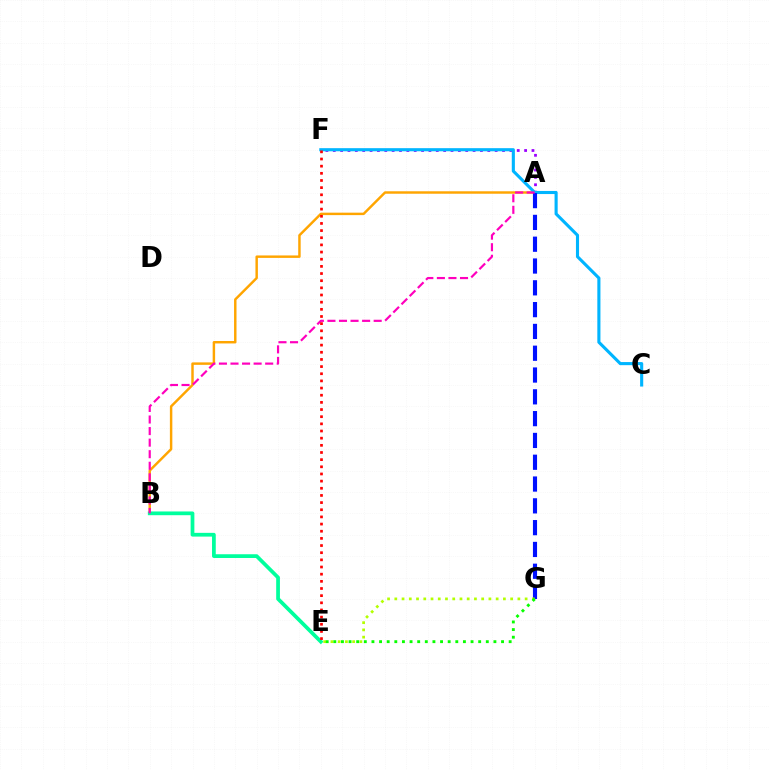{('A', 'B'): [{'color': '#ffa500', 'line_style': 'solid', 'thickness': 1.77}, {'color': '#ff00bd', 'line_style': 'dashed', 'thickness': 1.57}], ('A', 'F'): [{'color': '#9b00ff', 'line_style': 'dotted', 'thickness': 2.0}], ('C', 'F'): [{'color': '#00b5ff', 'line_style': 'solid', 'thickness': 2.24}], ('A', 'G'): [{'color': '#0010ff', 'line_style': 'dashed', 'thickness': 2.96}], ('B', 'E'): [{'color': '#00ff9d', 'line_style': 'solid', 'thickness': 2.69}], ('E', 'F'): [{'color': '#ff0000', 'line_style': 'dotted', 'thickness': 1.94}], ('E', 'G'): [{'color': '#b3ff00', 'line_style': 'dotted', 'thickness': 1.97}, {'color': '#08ff00', 'line_style': 'dotted', 'thickness': 2.07}]}